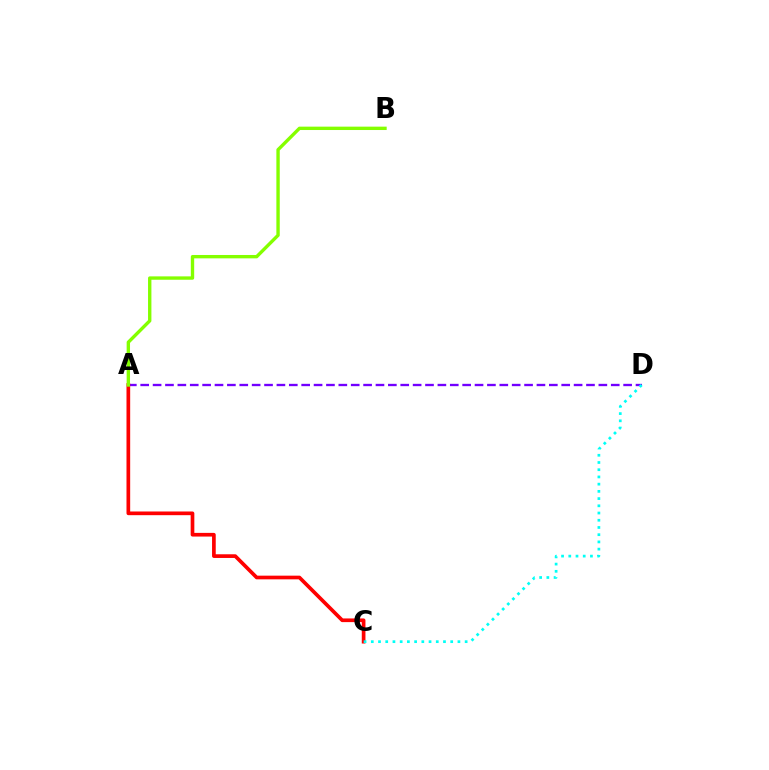{('A', 'D'): [{'color': '#7200ff', 'line_style': 'dashed', 'thickness': 1.68}], ('A', 'C'): [{'color': '#ff0000', 'line_style': 'solid', 'thickness': 2.65}], ('C', 'D'): [{'color': '#00fff6', 'line_style': 'dotted', 'thickness': 1.96}], ('A', 'B'): [{'color': '#84ff00', 'line_style': 'solid', 'thickness': 2.43}]}